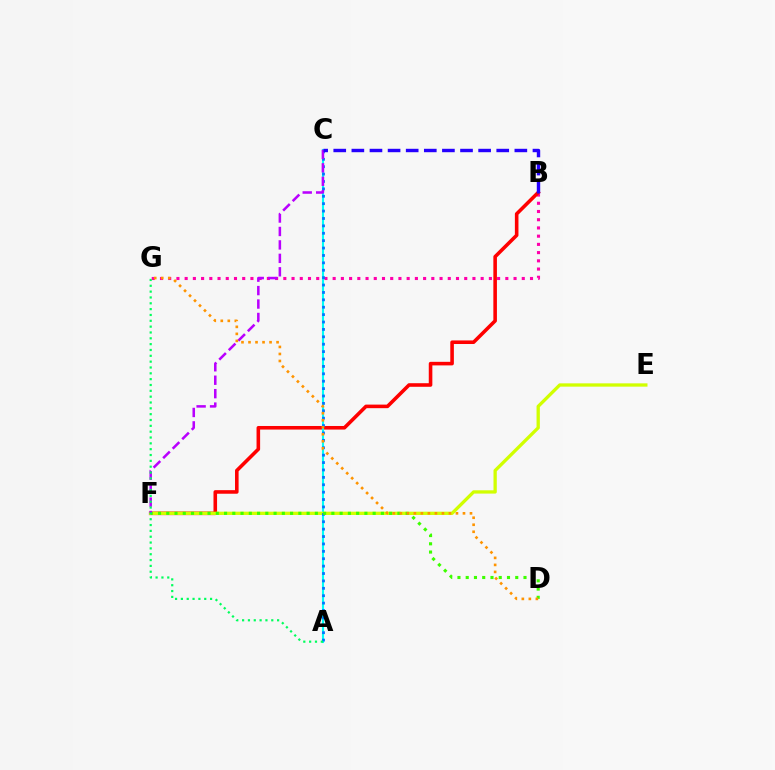{('B', 'G'): [{'color': '#ff00ac', 'line_style': 'dotted', 'thickness': 2.23}], ('B', 'F'): [{'color': '#ff0000', 'line_style': 'solid', 'thickness': 2.58}], ('A', 'C'): [{'color': '#00fff6', 'line_style': 'solid', 'thickness': 1.51}, {'color': '#0074ff', 'line_style': 'dotted', 'thickness': 2.01}], ('E', 'F'): [{'color': '#d1ff00', 'line_style': 'solid', 'thickness': 2.37}], ('D', 'F'): [{'color': '#3dff00', 'line_style': 'dotted', 'thickness': 2.24}], ('C', 'F'): [{'color': '#b900ff', 'line_style': 'dashed', 'thickness': 1.83}], ('B', 'C'): [{'color': '#2500ff', 'line_style': 'dashed', 'thickness': 2.46}], ('D', 'G'): [{'color': '#ff9400', 'line_style': 'dotted', 'thickness': 1.91}], ('A', 'G'): [{'color': '#00ff5c', 'line_style': 'dotted', 'thickness': 1.59}]}